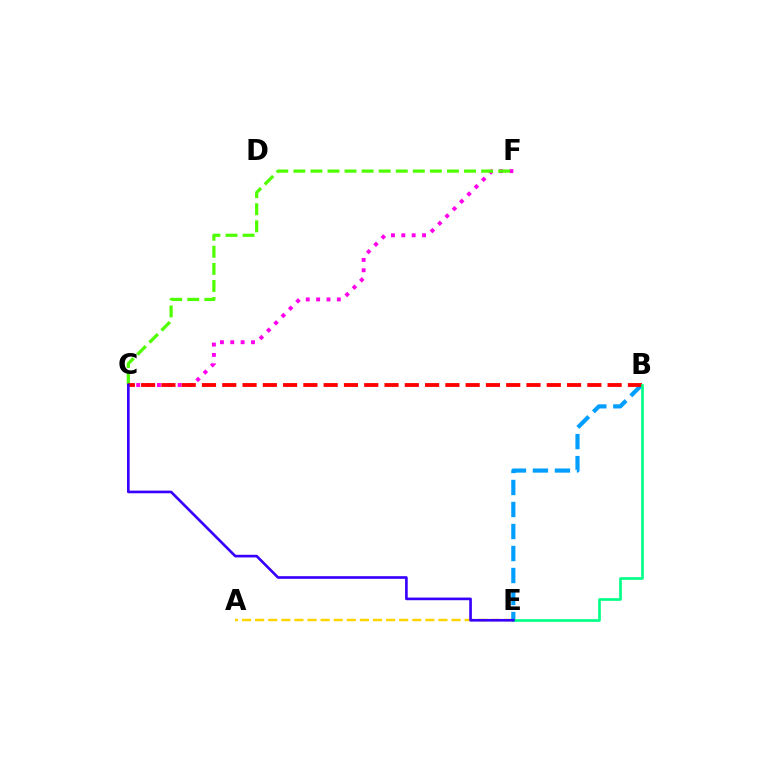{('A', 'E'): [{'color': '#ffd500', 'line_style': 'dashed', 'thickness': 1.78}], ('C', 'F'): [{'color': '#ff00ed', 'line_style': 'dotted', 'thickness': 2.81}, {'color': '#4fff00', 'line_style': 'dashed', 'thickness': 2.32}], ('B', 'E'): [{'color': '#009eff', 'line_style': 'dashed', 'thickness': 2.99}, {'color': '#00ff86', 'line_style': 'solid', 'thickness': 1.91}], ('B', 'C'): [{'color': '#ff0000', 'line_style': 'dashed', 'thickness': 2.76}], ('C', 'E'): [{'color': '#3700ff', 'line_style': 'solid', 'thickness': 1.9}]}